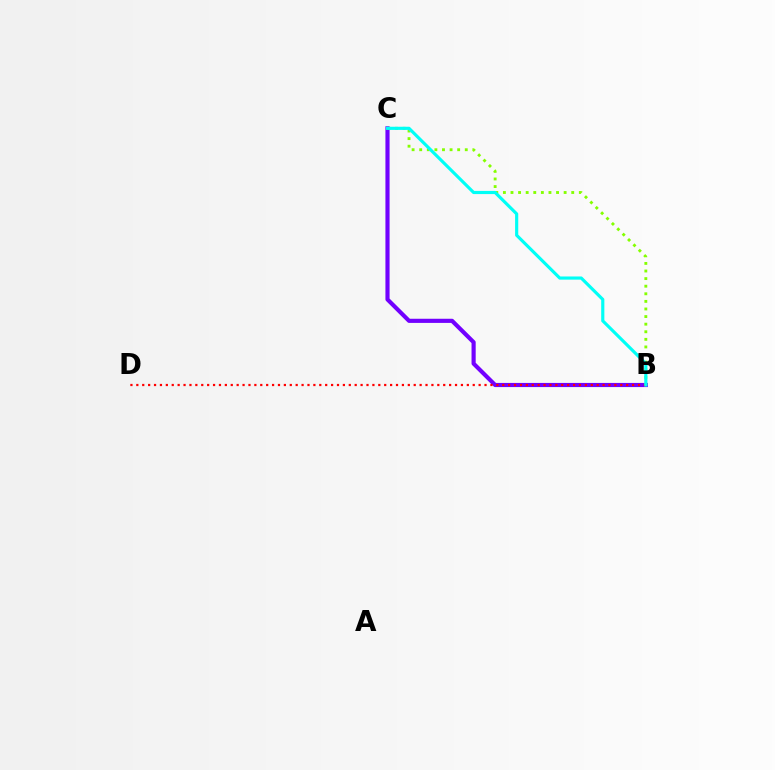{('B', 'C'): [{'color': '#7200ff', 'line_style': 'solid', 'thickness': 2.99}, {'color': '#84ff00', 'line_style': 'dotted', 'thickness': 2.06}, {'color': '#00fff6', 'line_style': 'solid', 'thickness': 2.27}], ('B', 'D'): [{'color': '#ff0000', 'line_style': 'dotted', 'thickness': 1.6}]}